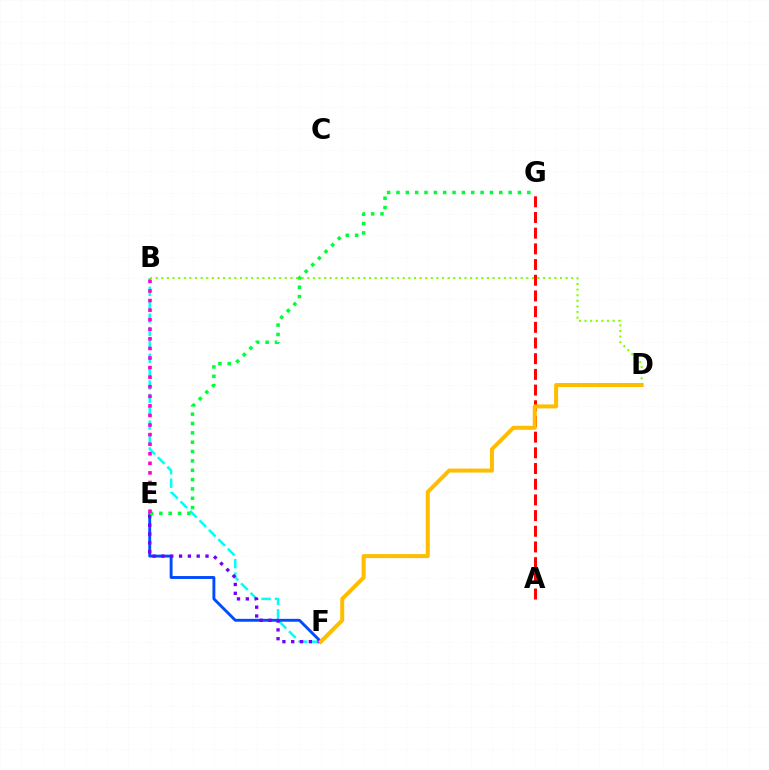{('B', 'F'): [{'color': '#00fff6', 'line_style': 'dashed', 'thickness': 1.82}], ('E', 'F'): [{'color': '#004bff', 'line_style': 'solid', 'thickness': 2.08}, {'color': '#7200ff', 'line_style': 'dotted', 'thickness': 2.4}], ('B', 'D'): [{'color': '#84ff00', 'line_style': 'dotted', 'thickness': 1.53}], ('A', 'G'): [{'color': '#ff0000', 'line_style': 'dashed', 'thickness': 2.13}], ('D', 'F'): [{'color': '#ffbd00', 'line_style': 'solid', 'thickness': 2.88}], ('E', 'G'): [{'color': '#00ff39', 'line_style': 'dotted', 'thickness': 2.54}], ('B', 'E'): [{'color': '#ff00cf', 'line_style': 'dotted', 'thickness': 2.6}]}